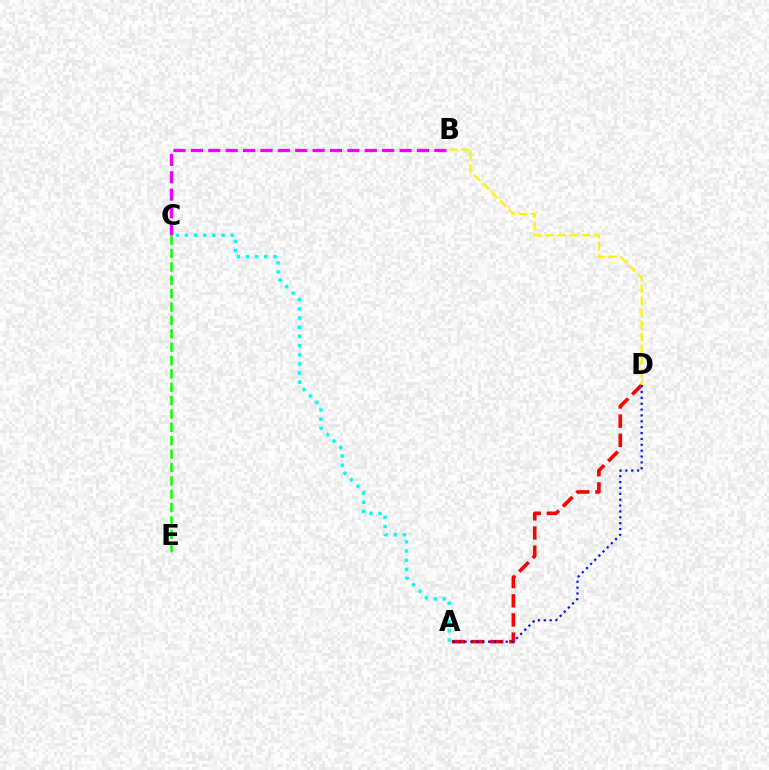{('A', 'D'): [{'color': '#ff0000', 'line_style': 'dashed', 'thickness': 2.6}, {'color': '#0010ff', 'line_style': 'dotted', 'thickness': 1.59}], ('B', 'D'): [{'color': '#fcf500', 'line_style': 'dashed', 'thickness': 1.64}], ('B', 'C'): [{'color': '#ee00ff', 'line_style': 'dashed', 'thickness': 2.36}], ('A', 'C'): [{'color': '#00fff6', 'line_style': 'dotted', 'thickness': 2.49}], ('C', 'E'): [{'color': '#08ff00', 'line_style': 'dashed', 'thickness': 1.82}]}